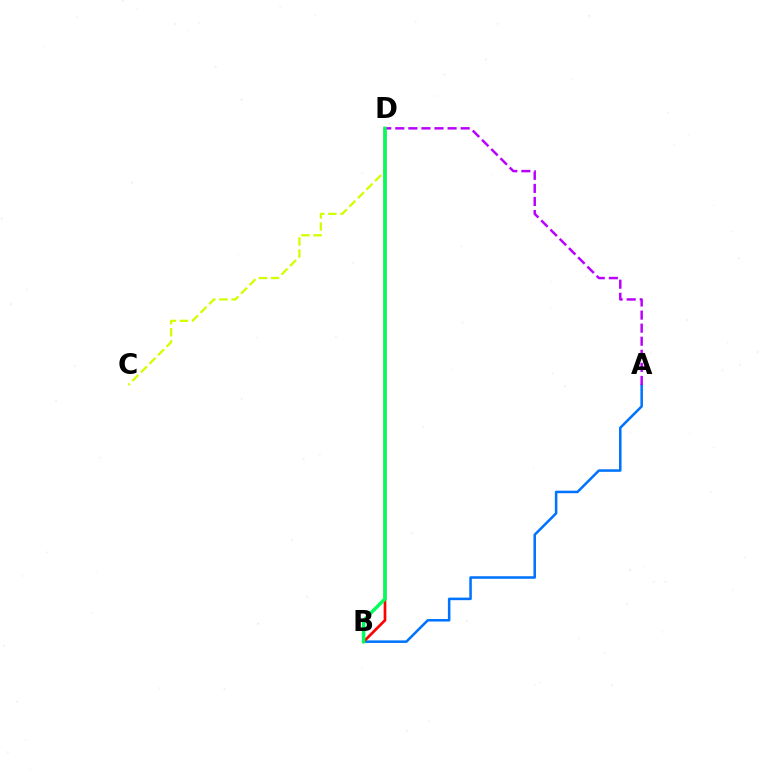{('A', 'B'): [{'color': '#0074ff', 'line_style': 'solid', 'thickness': 1.83}], ('C', 'D'): [{'color': '#d1ff00', 'line_style': 'dashed', 'thickness': 1.64}], ('A', 'D'): [{'color': '#b900ff', 'line_style': 'dashed', 'thickness': 1.78}], ('B', 'D'): [{'color': '#ff0000', 'line_style': 'solid', 'thickness': 1.96}, {'color': '#00ff5c', 'line_style': 'solid', 'thickness': 2.48}]}